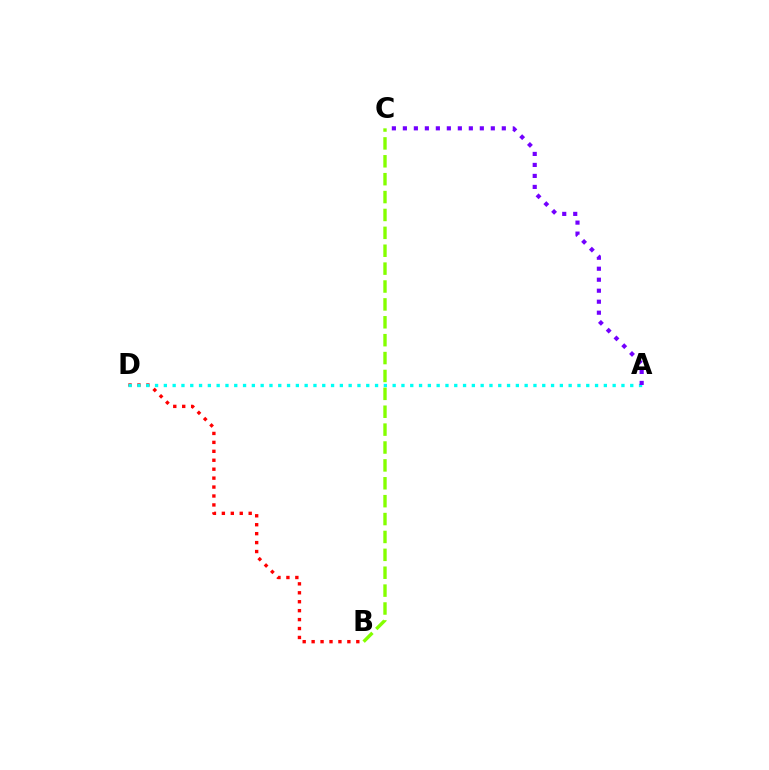{('B', 'D'): [{'color': '#ff0000', 'line_style': 'dotted', 'thickness': 2.43}], ('A', 'D'): [{'color': '#00fff6', 'line_style': 'dotted', 'thickness': 2.39}], ('B', 'C'): [{'color': '#84ff00', 'line_style': 'dashed', 'thickness': 2.43}], ('A', 'C'): [{'color': '#7200ff', 'line_style': 'dotted', 'thickness': 2.99}]}